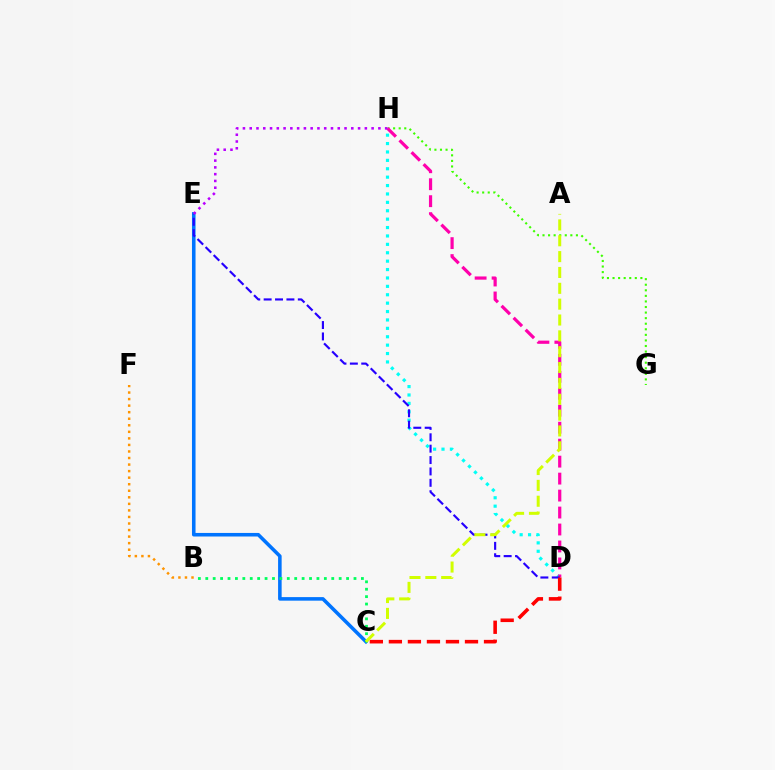{('D', 'H'): [{'color': '#00fff6', 'line_style': 'dotted', 'thickness': 2.28}, {'color': '#ff00ac', 'line_style': 'dashed', 'thickness': 2.31}], ('C', 'E'): [{'color': '#0074ff', 'line_style': 'solid', 'thickness': 2.56}], ('B', 'C'): [{'color': '#00ff5c', 'line_style': 'dotted', 'thickness': 2.01}], ('G', 'H'): [{'color': '#3dff00', 'line_style': 'dotted', 'thickness': 1.51}], ('B', 'F'): [{'color': '#ff9400', 'line_style': 'dotted', 'thickness': 1.78}], ('D', 'E'): [{'color': '#2500ff', 'line_style': 'dashed', 'thickness': 1.55}], ('C', 'D'): [{'color': '#ff0000', 'line_style': 'dashed', 'thickness': 2.58}], ('E', 'H'): [{'color': '#b900ff', 'line_style': 'dotted', 'thickness': 1.84}], ('A', 'C'): [{'color': '#d1ff00', 'line_style': 'dashed', 'thickness': 2.15}]}